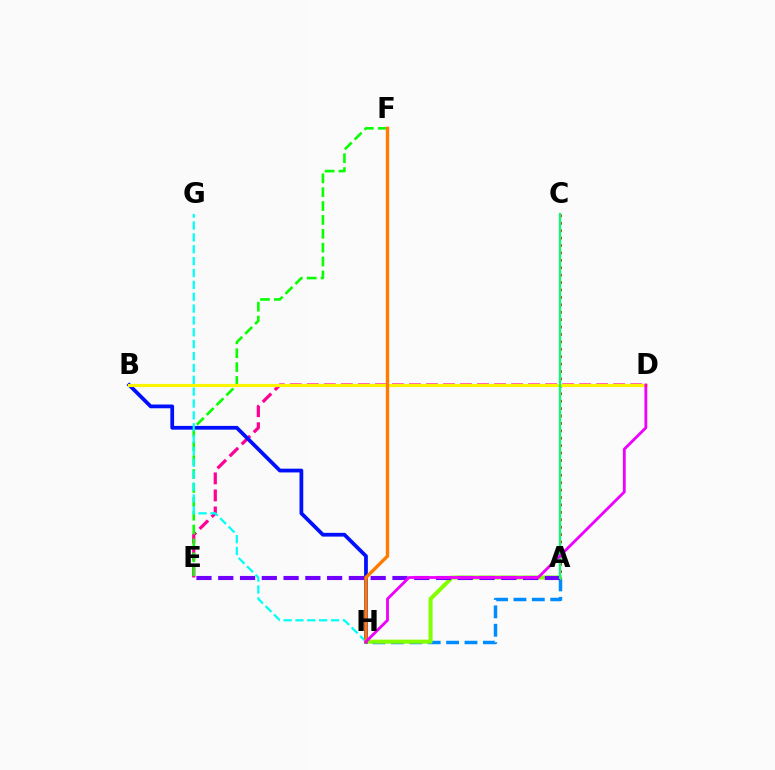{('D', 'E'): [{'color': '#ff0094', 'line_style': 'dashed', 'thickness': 2.31}], ('A', 'H'): [{'color': '#008cff', 'line_style': 'dashed', 'thickness': 2.5}, {'color': '#84ff00', 'line_style': 'solid', 'thickness': 2.9}], ('E', 'F'): [{'color': '#08ff00', 'line_style': 'dashed', 'thickness': 1.89}], ('B', 'H'): [{'color': '#0010ff', 'line_style': 'solid', 'thickness': 2.71}], ('A', 'C'): [{'color': '#ff0000', 'line_style': 'dotted', 'thickness': 2.01}, {'color': '#00ff74', 'line_style': 'solid', 'thickness': 1.64}], ('B', 'D'): [{'color': '#fcf500', 'line_style': 'solid', 'thickness': 2.26}], ('A', 'E'): [{'color': '#7200ff', 'line_style': 'dashed', 'thickness': 2.96}], ('G', 'H'): [{'color': '#00fff6', 'line_style': 'dashed', 'thickness': 1.61}], ('F', 'H'): [{'color': '#ff7c00', 'line_style': 'solid', 'thickness': 2.43}], ('D', 'H'): [{'color': '#ee00ff', 'line_style': 'solid', 'thickness': 2.03}]}